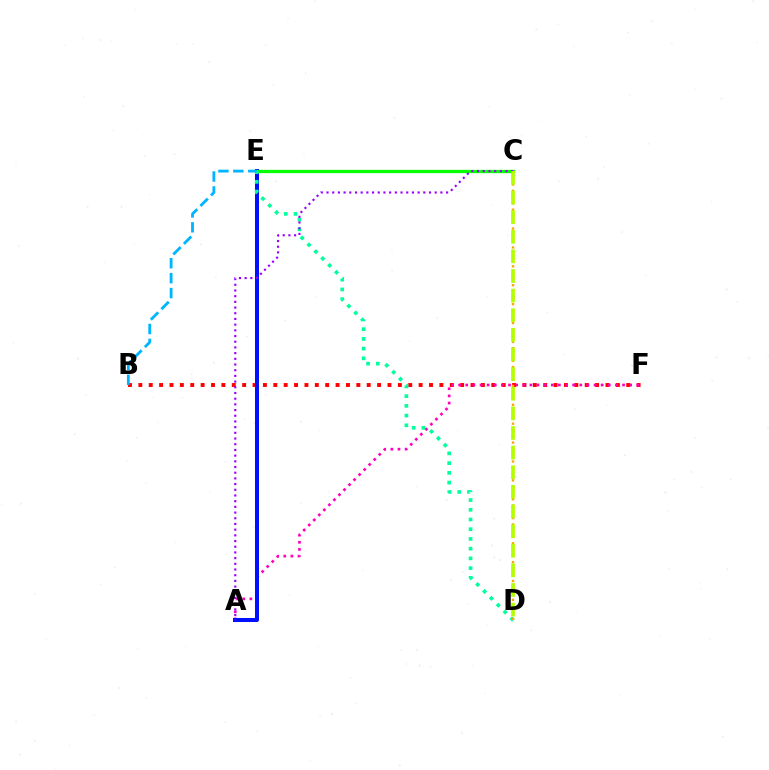{('B', 'F'): [{'color': '#ff0000', 'line_style': 'dotted', 'thickness': 2.82}], ('A', 'F'): [{'color': '#ff00bd', 'line_style': 'dotted', 'thickness': 1.94}], ('A', 'E'): [{'color': '#0010ff', 'line_style': 'solid', 'thickness': 2.89}], ('C', 'E'): [{'color': '#08ff00', 'line_style': 'solid', 'thickness': 2.36}], ('D', 'E'): [{'color': '#00ff9d', 'line_style': 'dotted', 'thickness': 2.64}], ('C', 'D'): [{'color': '#ffa500', 'line_style': 'dotted', 'thickness': 1.71}, {'color': '#b3ff00', 'line_style': 'dashed', 'thickness': 2.67}], ('A', 'C'): [{'color': '#9b00ff', 'line_style': 'dotted', 'thickness': 1.55}], ('B', 'E'): [{'color': '#00b5ff', 'line_style': 'dashed', 'thickness': 2.03}]}